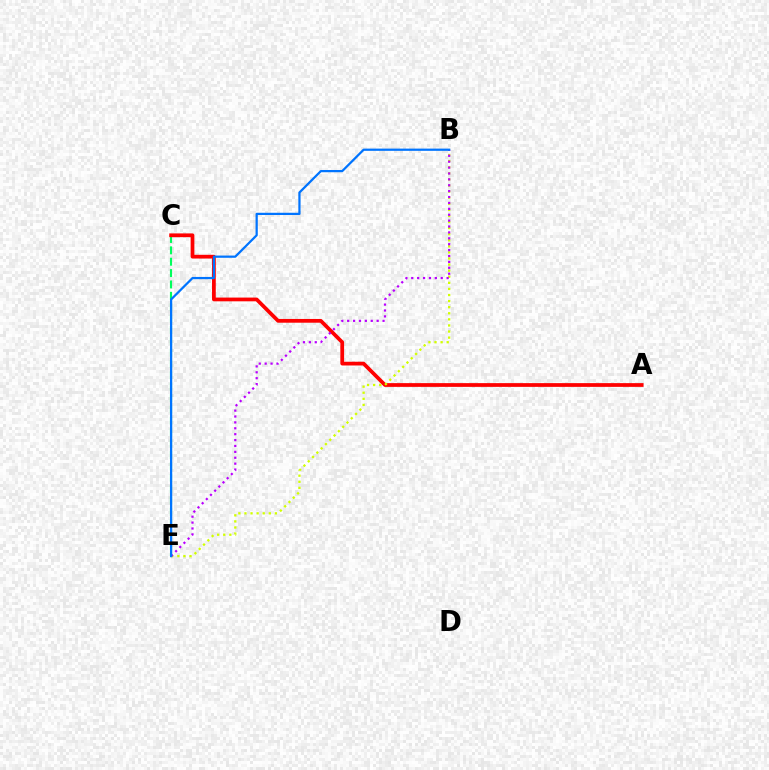{('C', 'E'): [{'color': '#00ff5c', 'line_style': 'dashed', 'thickness': 1.54}], ('A', 'C'): [{'color': '#ff0000', 'line_style': 'solid', 'thickness': 2.7}], ('B', 'E'): [{'color': '#d1ff00', 'line_style': 'dotted', 'thickness': 1.65}, {'color': '#b900ff', 'line_style': 'dotted', 'thickness': 1.6}, {'color': '#0074ff', 'line_style': 'solid', 'thickness': 1.61}]}